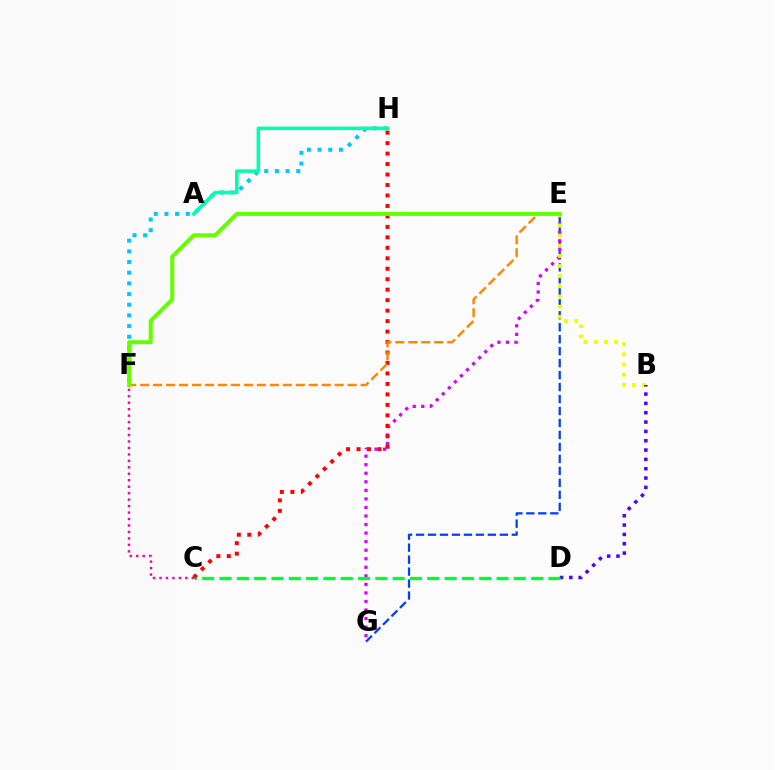{('E', 'G'): [{'color': '#003fff', 'line_style': 'dashed', 'thickness': 1.63}, {'color': '#d600ff', 'line_style': 'dotted', 'thickness': 2.32}], ('F', 'H'): [{'color': '#00c7ff', 'line_style': 'dotted', 'thickness': 2.9}], ('B', 'E'): [{'color': '#eeff00', 'line_style': 'dotted', 'thickness': 2.76}], ('B', 'D'): [{'color': '#4f00ff', 'line_style': 'dotted', 'thickness': 2.54}], ('C', 'D'): [{'color': '#00ff27', 'line_style': 'dashed', 'thickness': 2.35}], ('A', 'H'): [{'color': '#00ffaf', 'line_style': 'solid', 'thickness': 2.55}], ('C', 'H'): [{'color': '#ff0000', 'line_style': 'dotted', 'thickness': 2.84}], ('C', 'F'): [{'color': '#ff00a0', 'line_style': 'dotted', 'thickness': 1.76}], ('E', 'F'): [{'color': '#ff8800', 'line_style': 'dashed', 'thickness': 1.76}, {'color': '#66ff00', 'line_style': 'solid', 'thickness': 2.9}]}